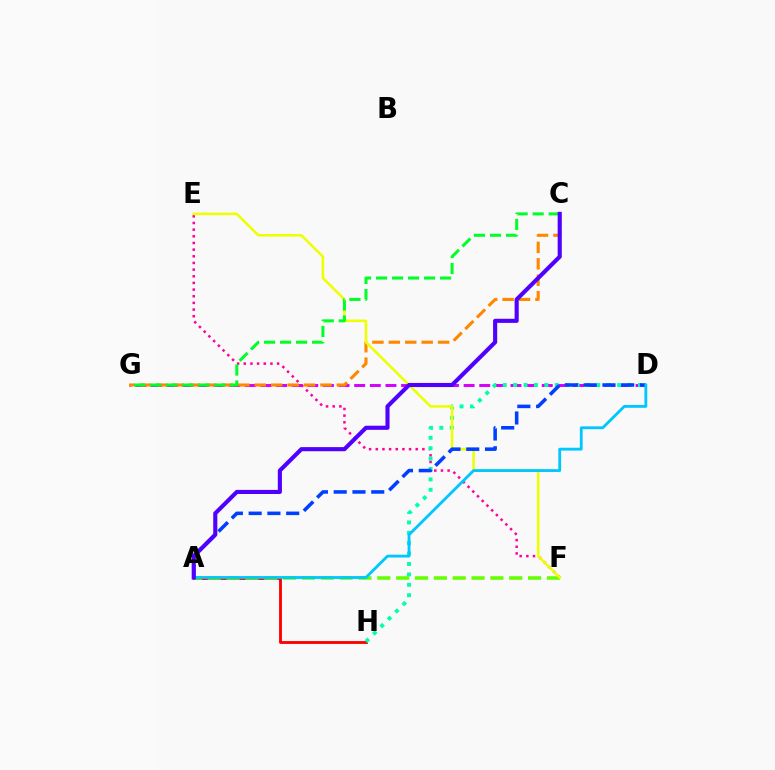{('D', 'G'): [{'color': '#d600ff', 'line_style': 'dashed', 'thickness': 2.12}], ('A', 'H'): [{'color': '#ff0000', 'line_style': 'solid', 'thickness': 2.05}], ('C', 'G'): [{'color': '#ff8800', 'line_style': 'dashed', 'thickness': 2.23}, {'color': '#00ff27', 'line_style': 'dashed', 'thickness': 2.18}], ('E', 'F'): [{'color': '#ff00a0', 'line_style': 'dotted', 'thickness': 1.81}, {'color': '#eeff00', 'line_style': 'solid', 'thickness': 1.84}], ('D', 'H'): [{'color': '#00ffaf', 'line_style': 'dotted', 'thickness': 2.83}], ('A', 'F'): [{'color': '#66ff00', 'line_style': 'dashed', 'thickness': 2.56}], ('A', 'D'): [{'color': '#003fff', 'line_style': 'dashed', 'thickness': 2.55}, {'color': '#00c7ff', 'line_style': 'solid', 'thickness': 2.04}], ('A', 'C'): [{'color': '#4f00ff', 'line_style': 'solid', 'thickness': 2.96}]}